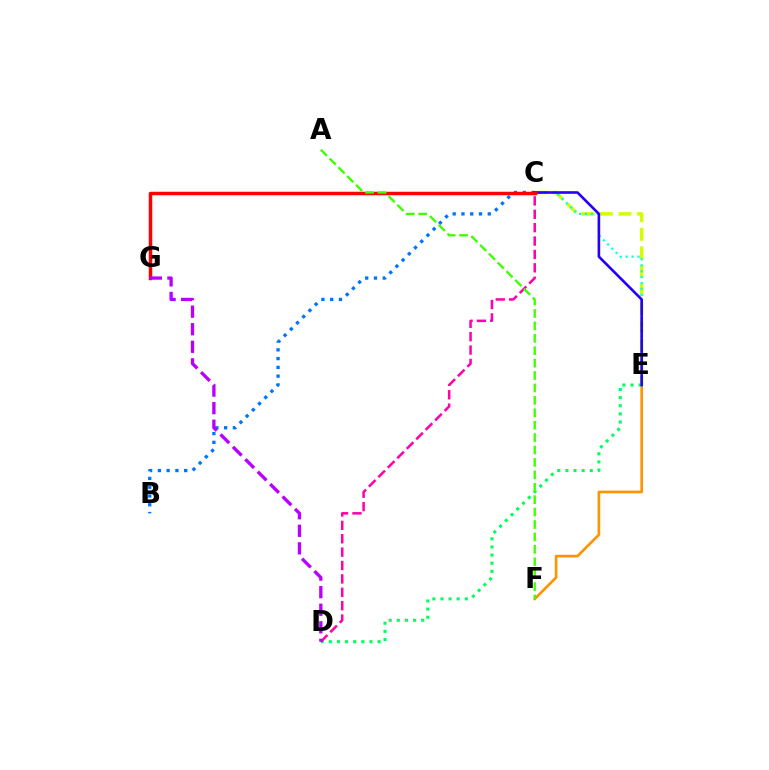{('E', 'F'): [{'color': '#ff9400', 'line_style': 'solid', 'thickness': 1.91}], ('C', 'E'): [{'color': '#d1ff00', 'line_style': 'dashed', 'thickness': 2.52}, {'color': '#00fff6', 'line_style': 'dotted', 'thickness': 1.61}, {'color': '#2500ff', 'line_style': 'solid', 'thickness': 1.89}], ('D', 'E'): [{'color': '#00ff5c', 'line_style': 'dotted', 'thickness': 2.21}], ('B', 'C'): [{'color': '#0074ff', 'line_style': 'dotted', 'thickness': 2.38}], ('C', 'G'): [{'color': '#ff0000', 'line_style': 'solid', 'thickness': 2.51}], ('C', 'D'): [{'color': '#ff00ac', 'line_style': 'dashed', 'thickness': 1.82}], ('D', 'G'): [{'color': '#b900ff', 'line_style': 'dashed', 'thickness': 2.39}], ('A', 'F'): [{'color': '#3dff00', 'line_style': 'dashed', 'thickness': 1.69}]}